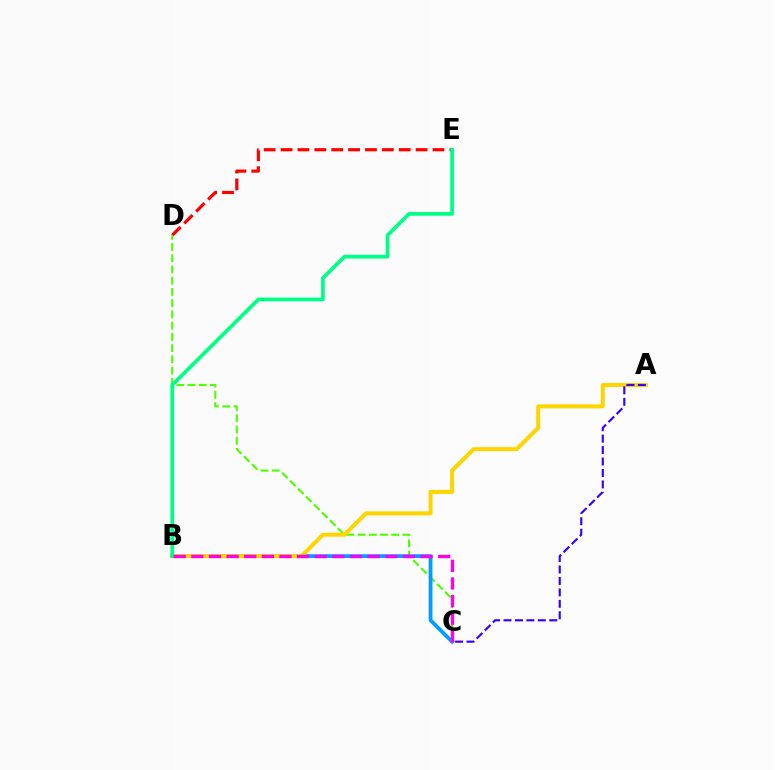{('D', 'E'): [{'color': '#ff0000', 'line_style': 'dashed', 'thickness': 2.29}], ('C', 'D'): [{'color': '#4fff00', 'line_style': 'dashed', 'thickness': 1.53}], ('B', 'C'): [{'color': '#009eff', 'line_style': 'solid', 'thickness': 2.72}, {'color': '#ff00ed', 'line_style': 'dashed', 'thickness': 2.4}], ('A', 'B'): [{'color': '#ffd500', 'line_style': 'solid', 'thickness': 2.89}], ('B', 'E'): [{'color': '#00ff86', 'line_style': 'solid', 'thickness': 2.68}], ('A', 'C'): [{'color': '#3700ff', 'line_style': 'dashed', 'thickness': 1.55}]}